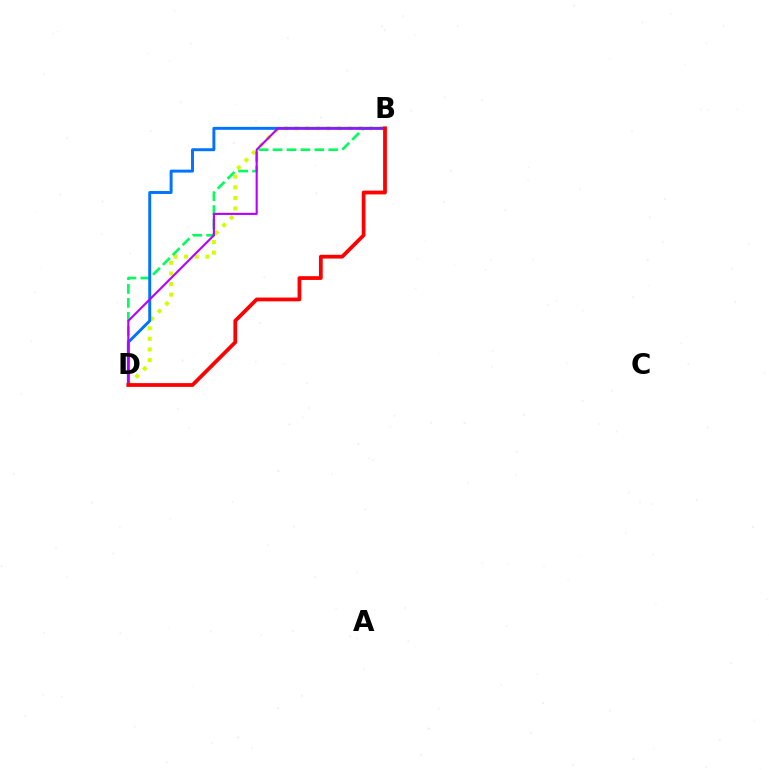{('B', 'D'): [{'color': '#d1ff00', 'line_style': 'dotted', 'thickness': 2.88}, {'color': '#00ff5c', 'line_style': 'dashed', 'thickness': 1.89}, {'color': '#0074ff', 'line_style': 'solid', 'thickness': 2.12}, {'color': '#b900ff', 'line_style': 'solid', 'thickness': 1.52}, {'color': '#ff0000', 'line_style': 'solid', 'thickness': 2.71}]}